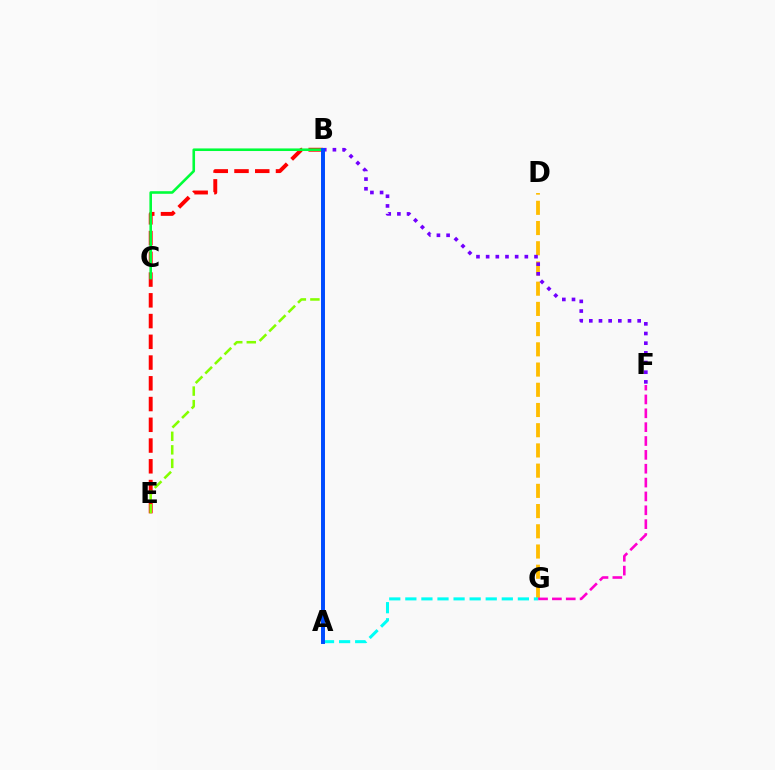{('D', 'G'): [{'color': '#ffbd00', 'line_style': 'dashed', 'thickness': 2.75}], ('B', 'E'): [{'color': '#ff0000', 'line_style': 'dashed', 'thickness': 2.82}, {'color': '#84ff00', 'line_style': 'dashed', 'thickness': 1.84}], ('B', 'F'): [{'color': '#7200ff', 'line_style': 'dotted', 'thickness': 2.63}], ('B', 'C'): [{'color': '#00ff39', 'line_style': 'solid', 'thickness': 1.87}], ('A', 'G'): [{'color': '#00fff6', 'line_style': 'dashed', 'thickness': 2.18}], ('A', 'B'): [{'color': '#004bff', 'line_style': 'solid', 'thickness': 2.85}], ('F', 'G'): [{'color': '#ff00cf', 'line_style': 'dashed', 'thickness': 1.88}]}